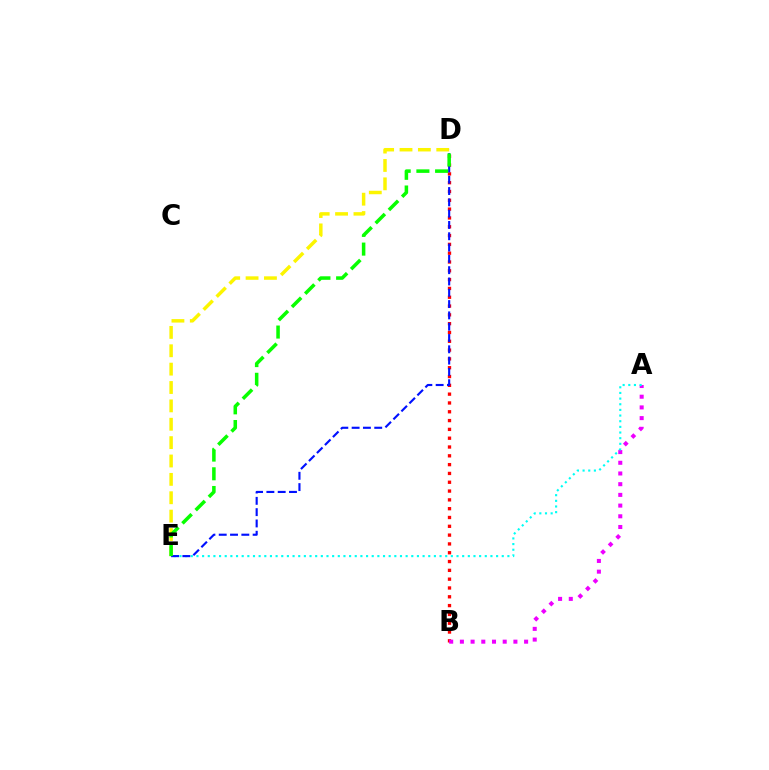{('B', 'D'): [{'color': '#ff0000', 'line_style': 'dotted', 'thickness': 2.39}], ('A', 'B'): [{'color': '#ee00ff', 'line_style': 'dotted', 'thickness': 2.91}], ('A', 'E'): [{'color': '#00fff6', 'line_style': 'dotted', 'thickness': 1.54}], ('D', 'E'): [{'color': '#fcf500', 'line_style': 'dashed', 'thickness': 2.5}, {'color': '#0010ff', 'line_style': 'dashed', 'thickness': 1.54}, {'color': '#08ff00', 'line_style': 'dashed', 'thickness': 2.54}]}